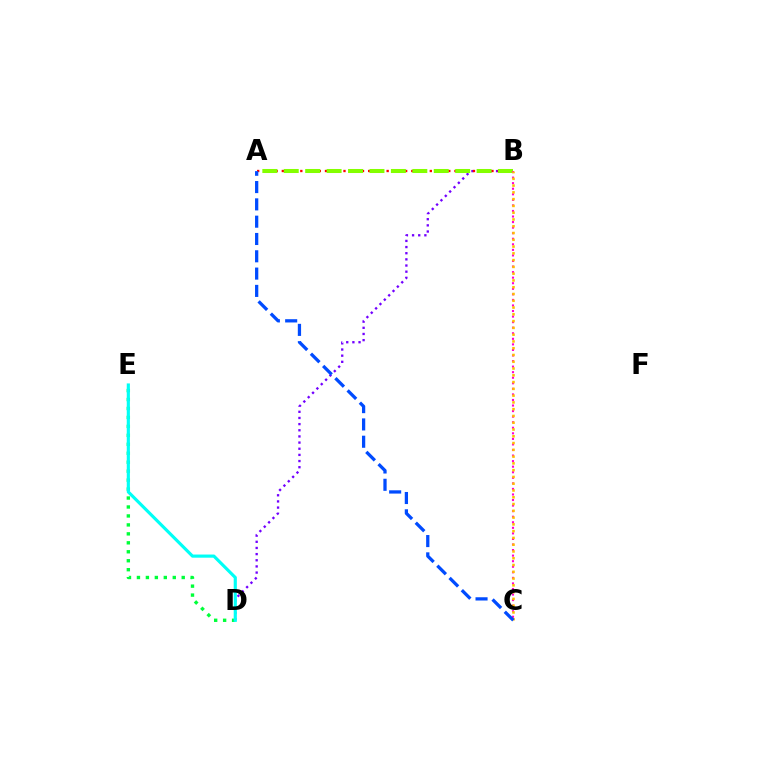{('B', 'D'): [{'color': '#7200ff', 'line_style': 'dotted', 'thickness': 1.67}], ('A', 'B'): [{'color': '#ff0000', 'line_style': 'dotted', 'thickness': 1.68}, {'color': '#84ff00', 'line_style': 'dashed', 'thickness': 2.91}], ('D', 'E'): [{'color': '#00ff39', 'line_style': 'dotted', 'thickness': 2.43}, {'color': '#00fff6', 'line_style': 'solid', 'thickness': 2.27}], ('B', 'C'): [{'color': '#ff00cf', 'line_style': 'dotted', 'thickness': 1.51}, {'color': '#ffbd00', 'line_style': 'dotted', 'thickness': 1.84}], ('A', 'C'): [{'color': '#004bff', 'line_style': 'dashed', 'thickness': 2.35}]}